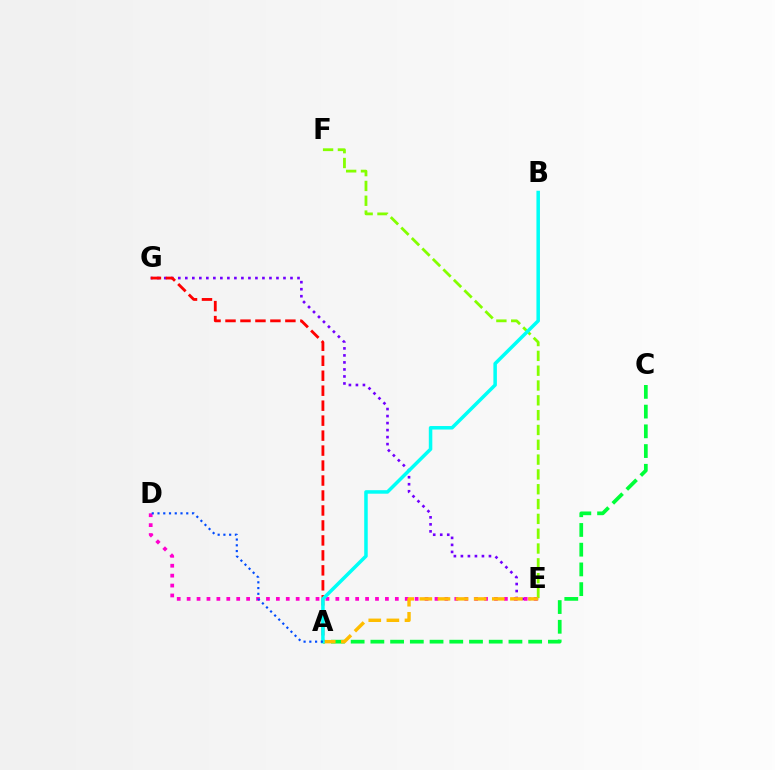{('A', 'C'): [{'color': '#00ff39', 'line_style': 'dashed', 'thickness': 2.68}], ('E', 'G'): [{'color': '#7200ff', 'line_style': 'dotted', 'thickness': 1.9}], ('E', 'F'): [{'color': '#84ff00', 'line_style': 'dashed', 'thickness': 2.01}], ('D', 'E'): [{'color': '#ff00cf', 'line_style': 'dotted', 'thickness': 2.69}], ('A', 'E'): [{'color': '#ffbd00', 'line_style': 'dashed', 'thickness': 2.46}], ('A', 'G'): [{'color': '#ff0000', 'line_style': 'dashed', 'thickness': 2.03}], ('A', 'B'): [{'color': '#00fff6', 'line_style': 'solid', 'thickness': 2.53}], ('A', 'D'): [{'color': '#004bff', 'line_style': 'dotted', 'thickness': 1.56}]}